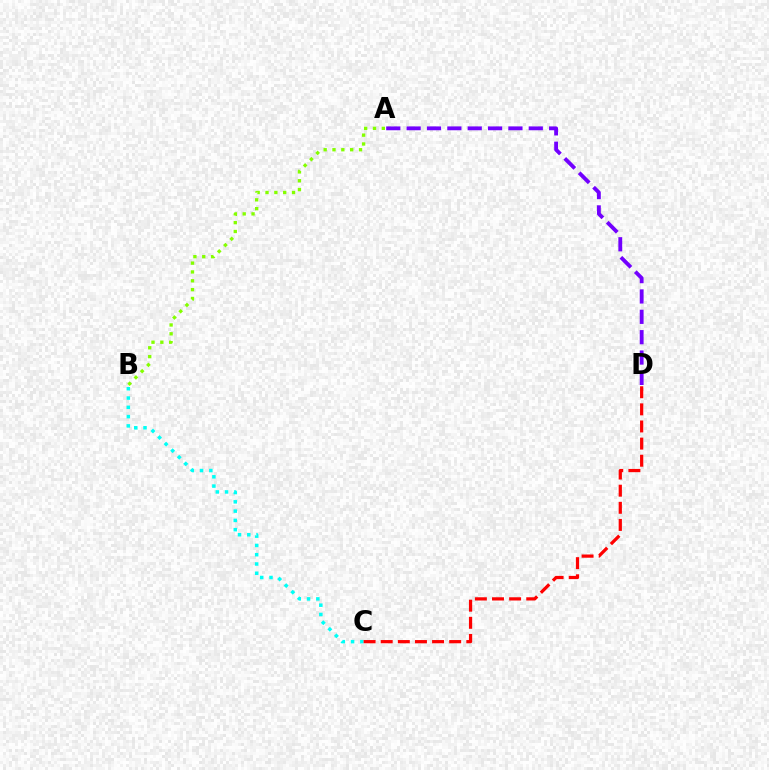{('A', 'B'): [{'color': '#84ff00', 'line_style': 'dotted', 'thickness': 2.4}], ('B', 'C'): [{'color': '#00fff6', 'line_style': 'dotted', 'thickness': 2.52}], ('A', 'D'): [{'color': '#7200ff', 'line_style': 'dashed', 'thickness': 2.77}], ('C', 'D'): [{'color': '#ff0000', 'line_style': 'dashed', 'thickness': 2.33}]}